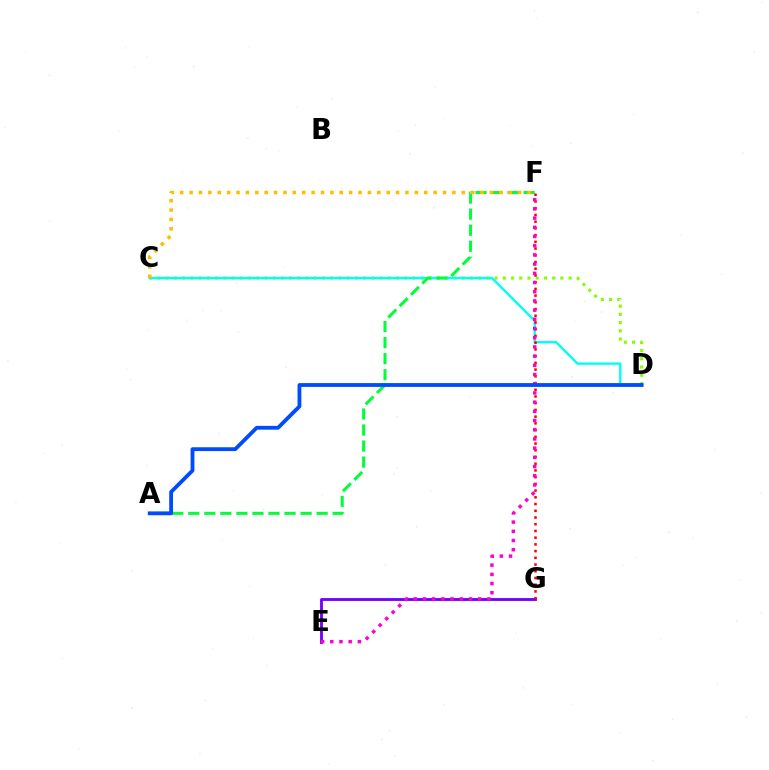{('E', 'G'): [{'color': '#7200ff', 'line_style': 'solid', 'thickness': 2.05}], ('C', 'D'): [{'color': '#84ff00', 'line_style': 'dotted', 'thickness': 2.23}, {'color': '#00fff6', 'line_style': 'solid', 'thickness': 1.72}], ('A', 'F'): [{'color': '#00ff39', 'line_style': 'dashed', 'thickness': 2.18}], ('F', 'G'): [{'color': '#ff0000', 'line_style': 'dotted', 'thickness': 1.83}], ('E', 'F'): [{'color': '#ff00cf', 'line_style': 'dotted', 'thickness': 2.5}], ('A', 'D'): [{'color': '#004bff', 'line_style': 'solid', 'thickness': 2.75}], ('C', 'F'): [{'color': '#ffbd00', 'line_style': 'dotted', 'thickness': 2.55}]}